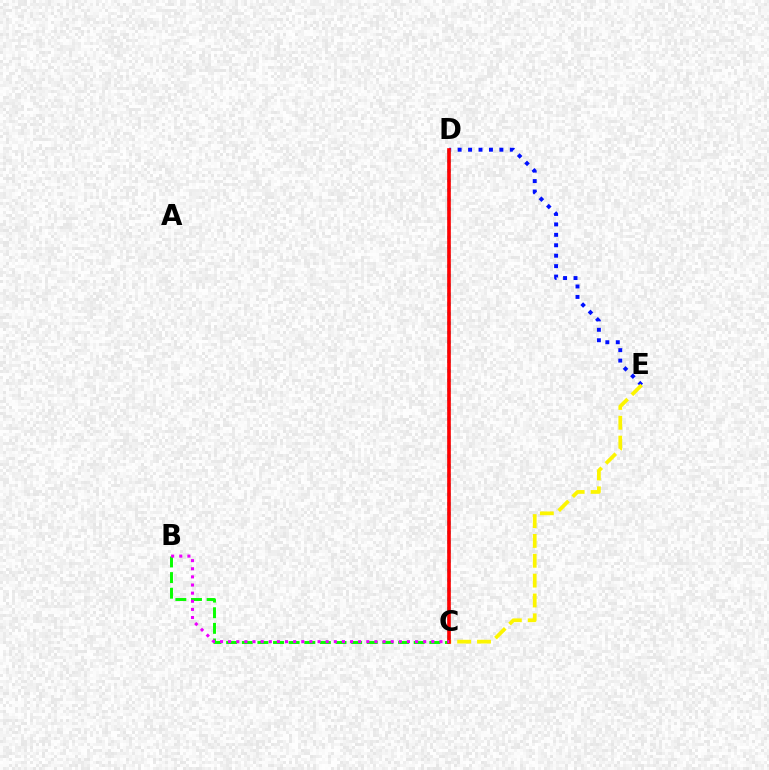{('D', 'E'): [{'color': '#0010ff', 'line_style': 'dotted', 'thickness': 2.84}], ('C', 'D'): [{'color': '#00fff6', 'line_style': 'dotted', 'thickness': 2.59}, {'color': '#ff0000', 'line_style': 'solid', 'thickness': 2.62}], ('C', 'E'): [{'color': '#fcf500', 'line_style': 'dashed', 'thickness': 2.7}], ('B', 'C'): [{'color': '#08ff00', 'line_style': 'dashed', 'thickness': 2.12}, {'color': '#ee00ff', 'line_style': 'dotted', 'thickness': 2.21}]}